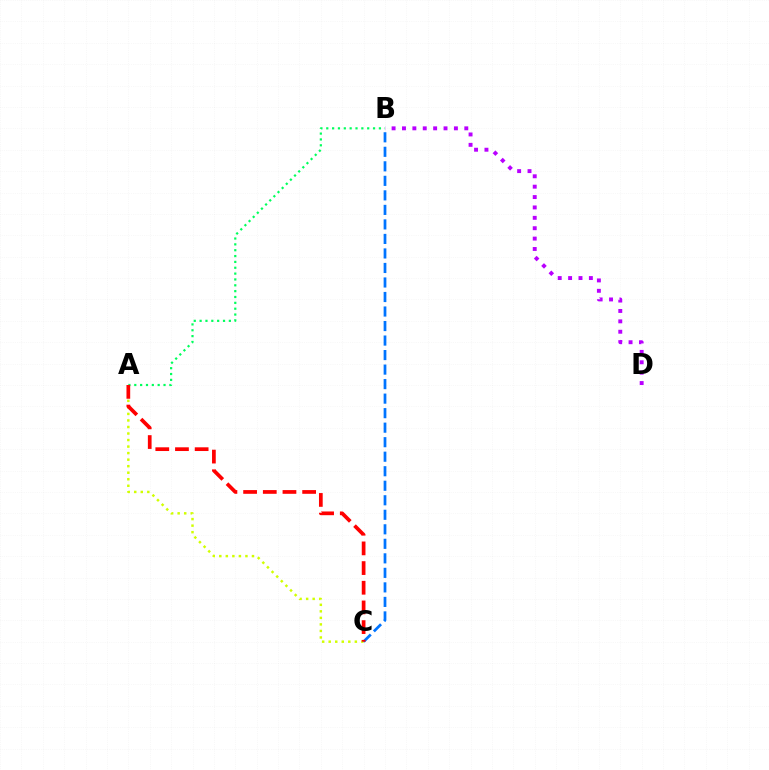{('A', 'C'): [{'color': '#d1ff00', 'line_style': 'dotted', 'thickness': 1.78}, {'color': '#ff0000', 'line_style': 'dashed', 'thickness': 2.67}], ('A', 'B'): [{'color': '#00ff5c', 'line_style': 'dotted', 'thickness': 1.59}], ('B', 'C'): [{'color': '#0074ff', 'line_style': 'dashed', 'thickness': 1.97}], ('B', 'D'): [{'color': '#b900ff', 'line_style': 'dotted', 'thickness': 2.82}]}